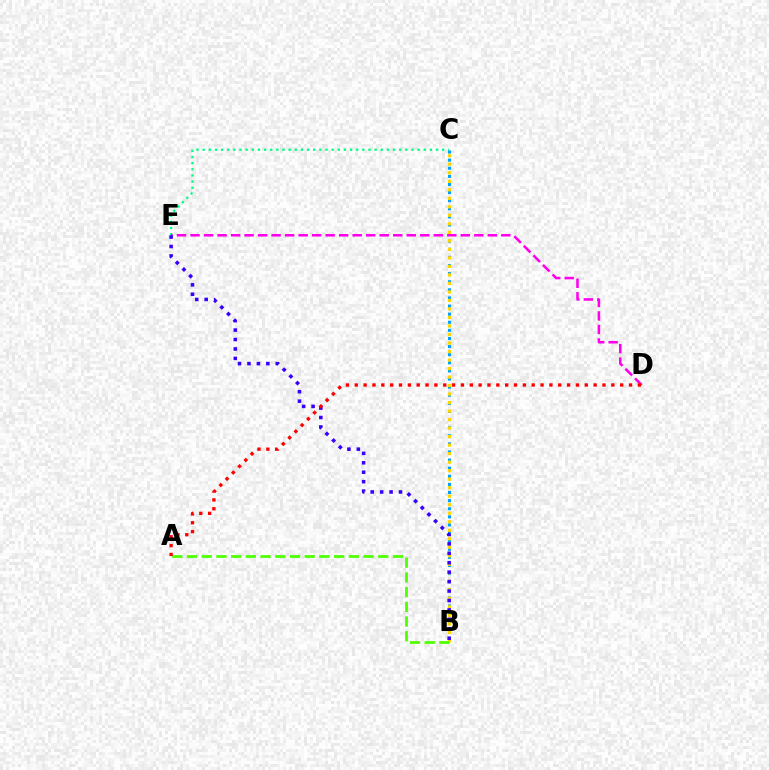{('C', 'E'): [{'color': '#00ff86', 'line_style': 'dotted', 'thickness': 1.67}], ('B', 'C'): [{'color': '#009eff', 'line_style': 'dotted', 'thickness': 2.2}, {'color': '#ffd500', 'line_style': 'dotted', 'thickness': 2.31}], ('D', 'E'): [{'color': '#ff00ed', 'line_style': 'dashed', 'thickness': 1.84}], ('A', 'B'): [{'color': '#4fff00', 'line_style': 'dashed', 'thickness': 2.0}], ('B', 'E'): [{'color': '#3700ff', 'line_style': 'dotted', 'thickness': 2.56}], ('A', 'D'): [{'color': '#ff0000', 'line_style': 'dotted', 'thickness': 2.4}]}